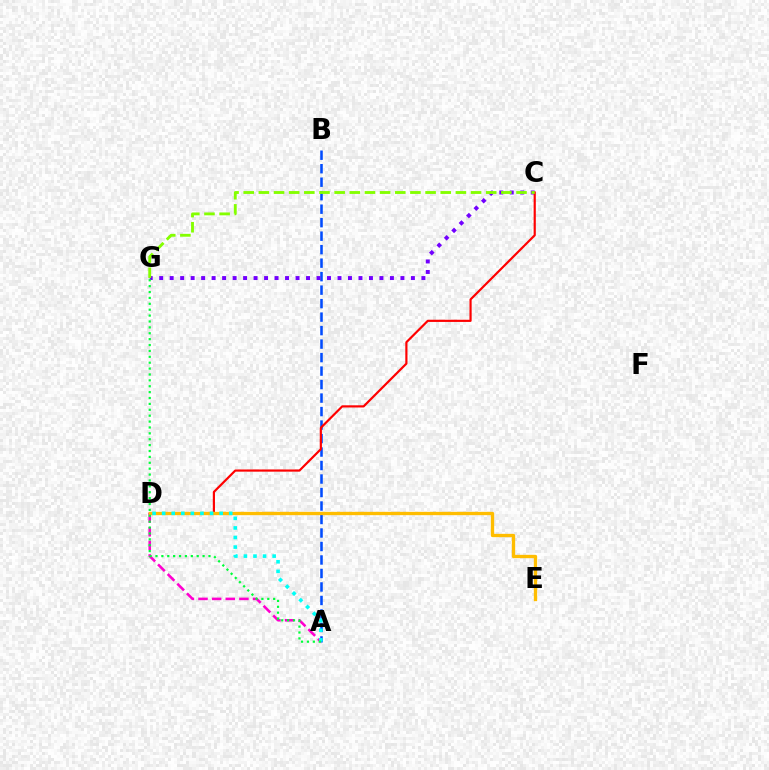{('A', 'B'): [{'color': '#004bff', 'line_style': 'dashed', 'thickness': 1.83}], ('A', 'D'): [{'color': '#ff00cf', 'line_style': 'dashed', 'thickness': 1.85}, {'color': '#00fff6', 'line_style': 'dotted', 'thickness': 2.6}], ('C', 'G'): [{'color': '#7200ff', 'line_style': 'dotted', 'thickness': 2.85}, {'color': '#84ff00', 'line_style': 'dashed', 'thickness': 2.06}], ('C', 'D'): [{'color': '#ff0000', 'line_style': 'solid', 'thickness': 1.57}], ('D', 'E'): [{'color': '#ffbd00', 'line_style': 'solid', 'thickness': 2.4}], ('A', 'G'): [{'color': '#00ff39', 'line_style': 'dotted', 'thickness': 1.6}]}